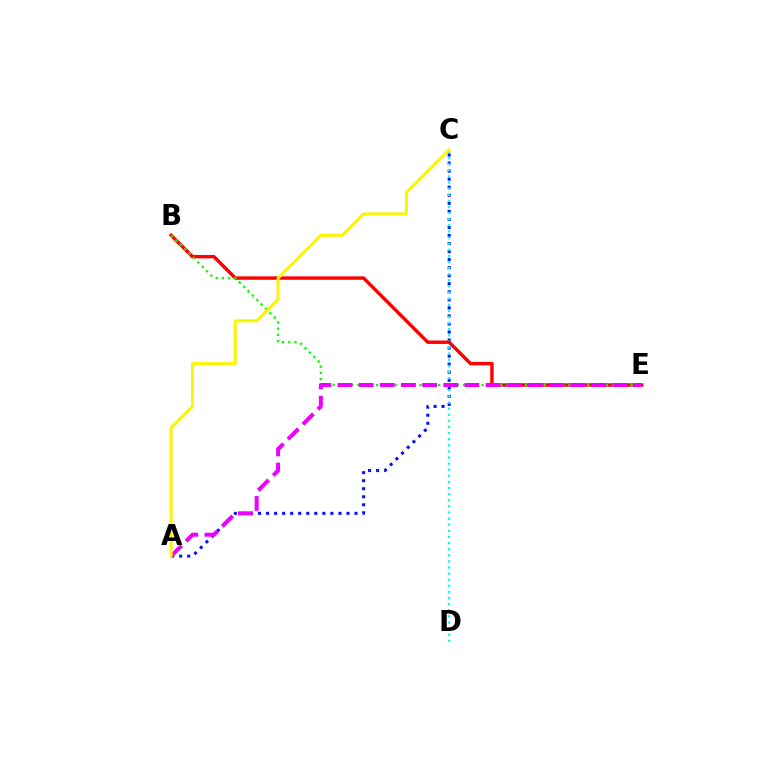{('A', 'C'): [{'color': '#0010ff', 'line_style': 'dotted', 'thickness': 2.19}, {'color': '#fcf500', 'line_style': 'solid', 'thickness': 2.15}], ('C', 'D'): [{'color': '#00fff6', 'line_style': 'dotted', 'thickness': 1.66}], ('B', 'E'): [{'color': '#ff0000', 'line_style': 'solid', 'thickness': 2.46}, {'color': '#08ff00', 'line_style': 'dotted', 'thickness': 1.69}], ('A', 'E'): [{'color': '#ee00ff', 'line_style': 'dashed', 'thickness': 2.87}]}